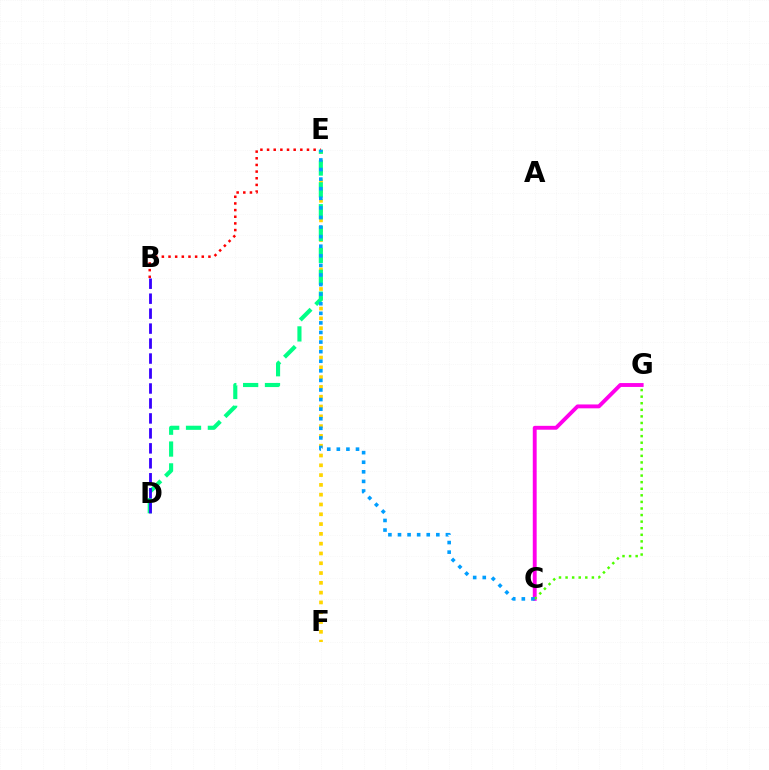{('E', 'F'): [{'color': '#ffd500', 'line_style': 'dotted', 'thickness': 2.66}], ('D', 'E'): [{'color': '#00ff86', 'line_style': 'dashed', 'thickness': 2.97}], ('B', 'D'): [{'color': '#3700ff', 'line_style': 'dashed', 'thickness': 2.03}], ('B', 'E'): [{'color': '#ff0000', 'line_style': 'dotted', 'thickness': 1.81}], ('C', 'G'): [{'color': '#ff00ed', 'line_style': 'solid', 'thickness': 2.79}, {'color': '#4fff00', 'line_style': 'dotted', 'thickness': 1.79}], ('C', 'E'): [{'color': '#009eff', 'line_style': 'dotted', 'thickness': 2.6}]}